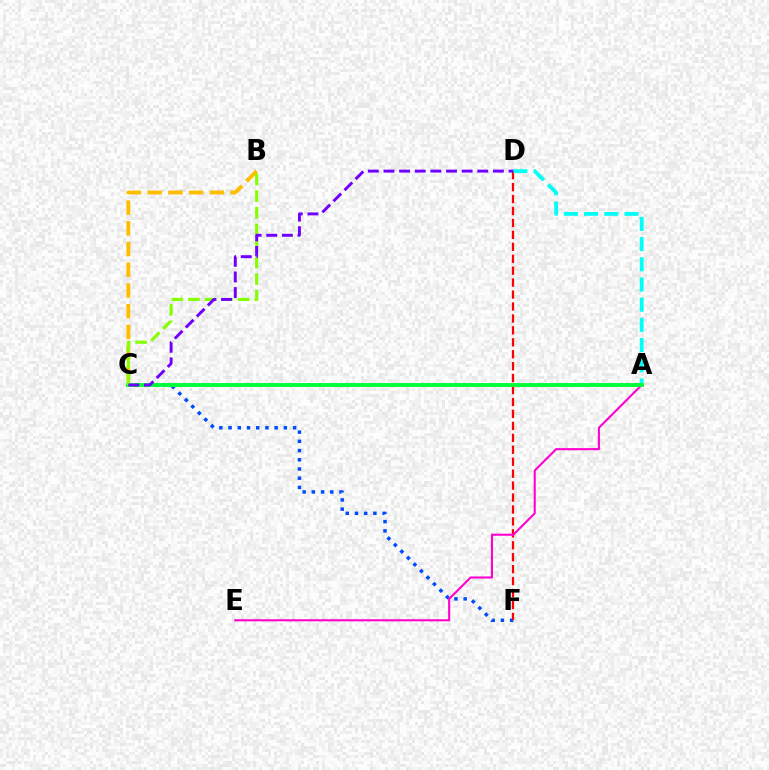{('C', 'F'): [{'color': '#004bff', 'line_style': 'dotted', 'thickness': 2.5}], ('B', 'C'): [{'color': '#ffbd00', 'line_style': 'dashed', 'thickness': 2.82}, {'color': '#84ff00', 'line_style': 'dashed', 'thickness': 2.26}], ('D', 'F'): [{'color': '#ff0000', 'line_style': 'dashed', 'thickness': 1.62}], ('A', 'E'): [{'color': '#ff00cf', 'line_style': 'solid', 'thickness': 1.5}], ('A', 'D'): [{'color': '#00fff6', 'line_style': 'dashed', 'thickness': 2.74}], ('A', 'C'): [{'color': '#00ff39', 'line_style': 'solid', 'thickness': 2.8}], ('C', 'D'): [{'color': '#7200ff', 'line_style': 'dashed', 'thickness': 2.12}]}